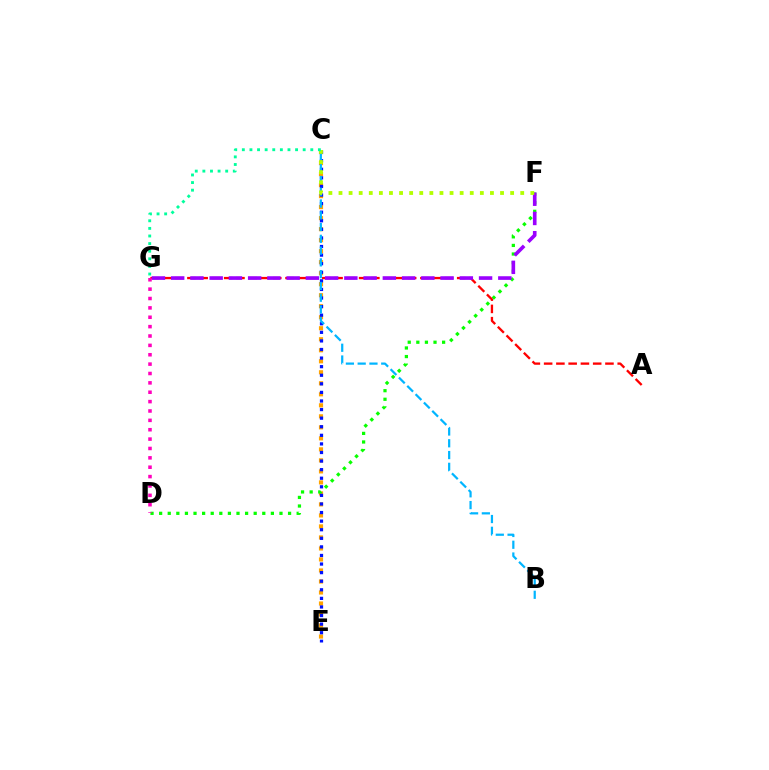{('C', 'E'): [{'color': '#ffa500', 'line_style': 'dotted', 'thickness': 2.99}, {'color': '#0010ff', 'line_style': 'dotted', 'thickness': 2.33}], ('D', 'F'): [{'color': '#08ff00', 'line_style': 'dotted', 'thickness': 2.34}], ('A', 'G'): [{'color': '#ff0000', 'line_style': 'dashed', 'thickness': 1.67}], ('F', 'G'): [{'color': '#9b00ff', 'line_style': 'dashed', 'thickness': 2.61}], ('D', 'G'): [{'color': '#ff00bd', 'line_style': 'dotted', 'thickness': 2.55}], ('B', 'C'): [{'color': '#00b5ff', 'line_style': 'dashed', 'thickness': 1.6}], ('C', 'F'): [{'color': '#b3ff00', 'line_style': 'dotted', 'thickness': 2.74}], ('C', 'G'): [{'color': '#00ff9d', 'line_style': 'dotted', 'thickness': 2.07}]}